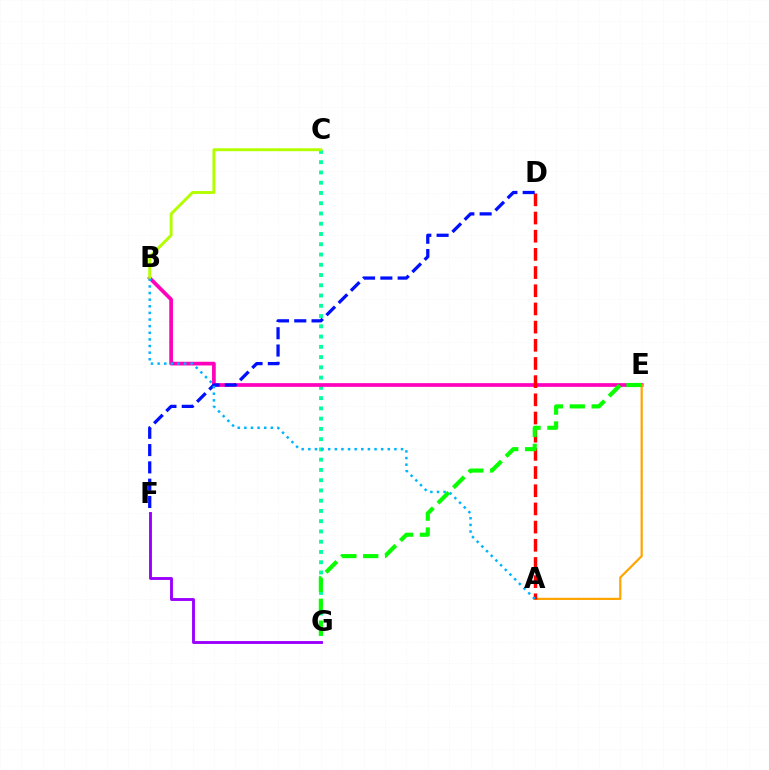{('C', 'G'): [{'color': '#00ff9d', 'line_style': 'dotted', 'thickness': 2.79}], ('B', 'E'): [{'color': '#ff00bd', 'line_style': 'solid', 'thickness': 2.67}], ('A', 'E'): [{'color': '#ffa500', 'line_style': 'solid', 'thickness': 1.6}], ('A', 'D'): [{'color': '#ff0000', 'line_style': 'dashed', 'thickness': 2.47}], ('B', 'C'): [{'color': '#b3ff00', 'line_style': 'solid', 'thickness': 2.11}], ('D', 'F'): [{'color': '#0010ff', 'line_style': 'dashed', 'thickness': 2.35}], ('F', 'G'): [{'color': '#9b00ff', 'line_style': 'solid', 'thickness': 2.08}], ('A', 'B'): [{'color': '#00b5ff', 'line_style': 'dotted', 'thickness': 1.8}], ('E', 'G'): [{'color': '#08ff00', 'line_style': 'dashed', 'thickness': 2.97}]}